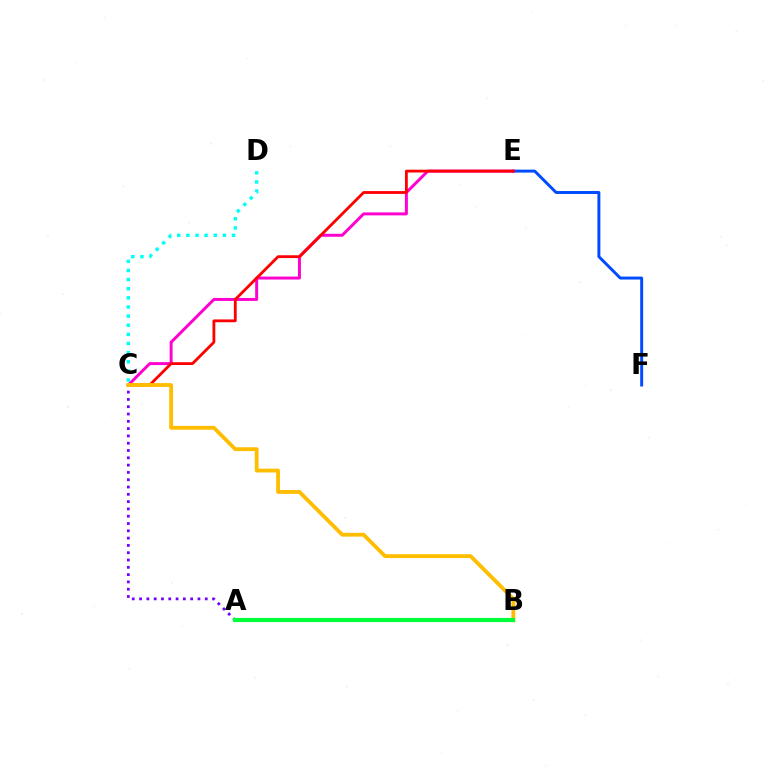{('E', 'F'): [{'color': '#004bff', 'line_style': 'solid', 'thickness': 2.12}], ('C', 'E'): [{'color': '#ff00cf', 'line_style': 'solid', 'thickness': 2.13}, {'color': '#ff0000', 'line_style': 'solid', 'thickness': 2.02}], ('A', 'C'): [{'color': '#7200ff', 'line_style': 'dotted', 'thickness': 1.98}], ('C', 'D'): [{'color': '#00fff6', 'line_style': 'dotted', 'thickness': 2.48}], ('A', 'B'): [{'color': '#84ff00', 'line_style': 'solid', 'thickness': 1.98}, {'color': '#00ff39', 'line_style': 'solid', 'thickness': 3.0}], ('B', 'C'): [{'color': '#ffbd00', 'line_style': 'solid', 'thickness': 2.75}]}